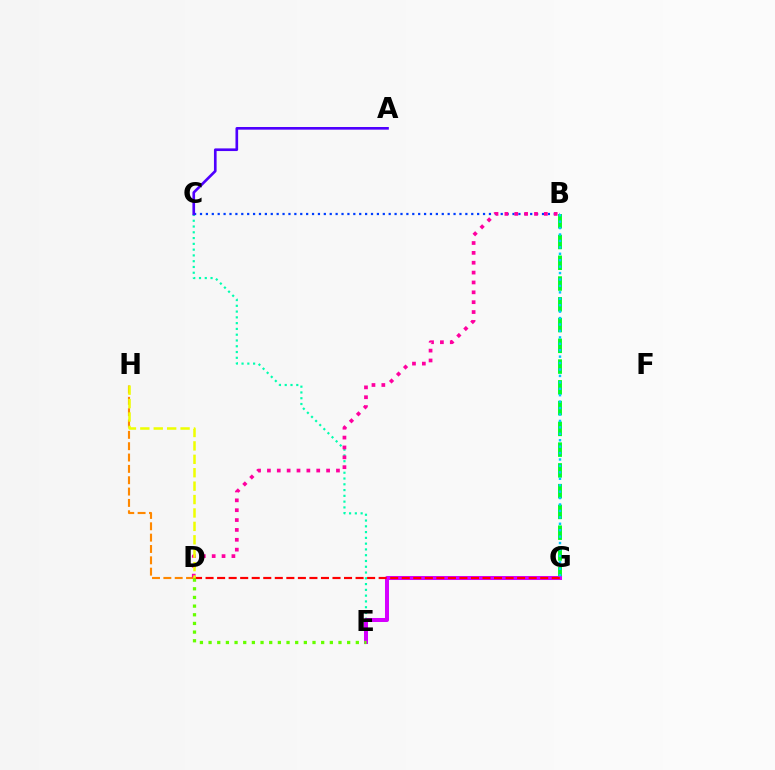{('C', 'E'): [{'color': '#00ffaf', 'line_style': 'dotted', 'thickness': 1.57}], ('D', 'H'): [{'color': '#ff8800', 'line_style': 'dashed', 'thickness': 1.54}, {'color': '#eeff00', 'line_style': 'dashed', 'thickness': 1.82}], ('B', 'G'): [{'color': '#00ff27', 'line_style': 'dashed', 'thickness': 2.82}, {'color': '#00c7ff', 'line_style': 'dotted', 'thickness': 1.75}], ('E', 'G'): [{'color': '#d600ff', 'line_style': 'solid', 'thickness': 2.89}], ('B', 'C'): [{'color': '#003fff', 'line_style': 'dotted', 'thickness': 1.6}], ('D', 'G'): [{'color': '#ff0000', 'line_style': 'dashed', 'thickness': 1.57}], ('B', 'D'): [{'color': '#ff00a0', 'line_style': 'dotted', 'thickness': 2.68}], ('A', 'C'): [{'color': '#4f00ff', 'line_style': 'solid', 'thickness': 1.91}], ('D', 'E'): [{'color': '#66ff00', 'line_style': 'dotted', 'thickness': 2.35}]}